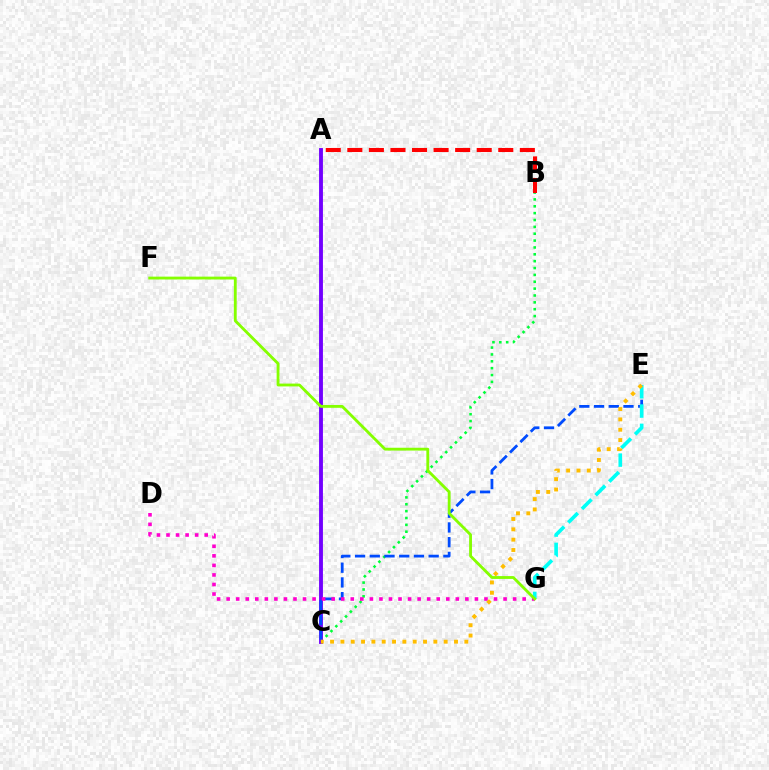{('B', 'C'): [{'color': '#00ff39', 'line_style': 'dotted', 'thickness': 1.86}], ('A', 'C'): [{'color': '#7200ff', 'line_style': 'solid', 'thickness': 2.79}], ('C', 'E'): [{'color': '#004bff', 'line_style': 'dashed', 'thickness': 2.0}, {'color': '#ffbd00', 'line_style': 'dotted', 'thickness': 2.81}], ('E', 'G'): [{'color': '#00fff6', 'line_style': 'dashed', 'thickness': 2.62}], ('D', 'G'): [{'color': '#ff00cf', 'line_style': 'dotted', 'thickness': 2.59}], ('F', 'G'): [{'color': '#84ff00', 'line_style': 'solid', 'thickness': 2.04}], ('A', 'B'): [{'color': '#ff0000', 'line_style': 'dashed', 'thickness': 2.93}]}